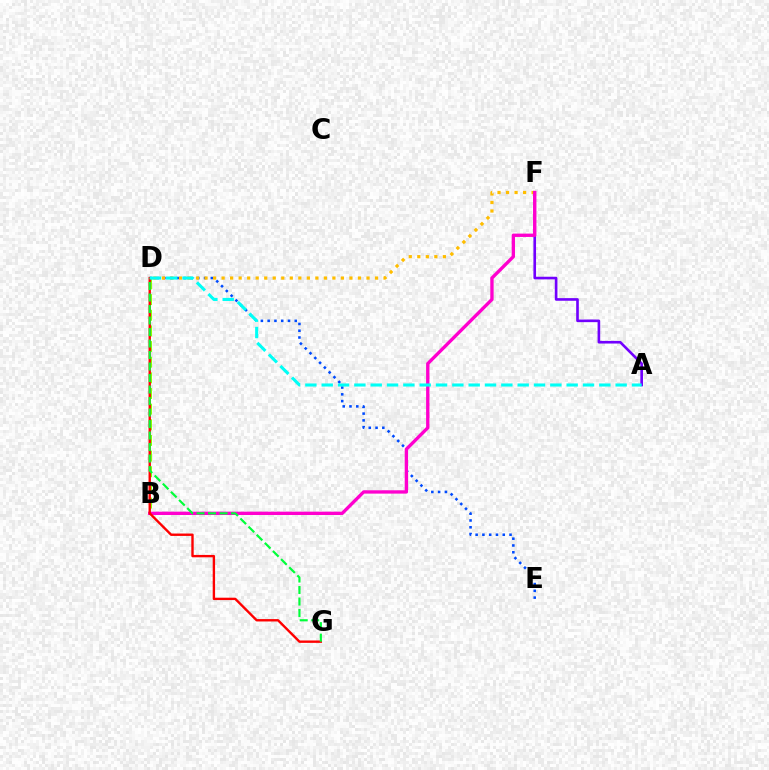{('D', 'E'): [{'color': '#004bff', 'line_style': 'dotted', 'thickness': 1.84}], ('A', 'F'): [{'color': '#7200ff', 'line_style': 'solid', 'thickness': 1.89}], ('D', 'F'): [{'color': '#ffbd00', 'line_style': 'dotted', 'thickness': 2.32}], ('B', 'D'): [{'color': '#84ff00', 'line_style': 'dashed', 'thickness': 2.13}], ('B', 'F'): [{'color': '#ff00cf', 'line_style': 'solid', 'thickness': 2.41}], ('D', 'G'): [{'color': '#ff0000', 'line_style': 'solid', 'thickness': 1.71}, {'color': '#00ff39', 'line_style': 'dashed', 'thickness': 1.56}], ('A', 'D'): [{'color': '#00fff6', 'line_style': 'dashed', 'thickness': 2.22}]}